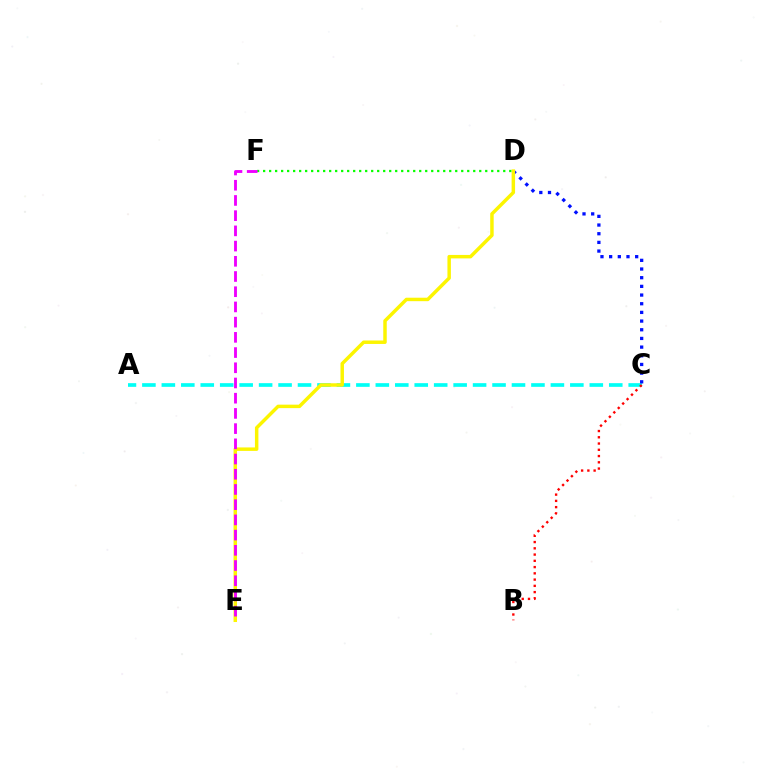{('A', 'C'): [{'color': '#00fff6', 'line_style': 'dashed', 'thickness': 2.64}], ('B', 'C'): [{'color': '#ff0000', 'line_style': 'dotted', 'thickness': 1.7}], ('C', 'D'): [{'color': '#0010ff', 'line_style': 'dotted', 'thickness': 2.36}], ('D', 'E'): [{'color': '#fcf500', 'line_style': 'solid', 'thickness': 2.5}], ('D', 'F'): [{'color': '#08ff00', 'line_style': 'dotted', 'thickness': 1.63}], ('E', 'F'): [{'color': '#ee00ff', 'line_style': 'dashed', 'thickness': 2.07}]}